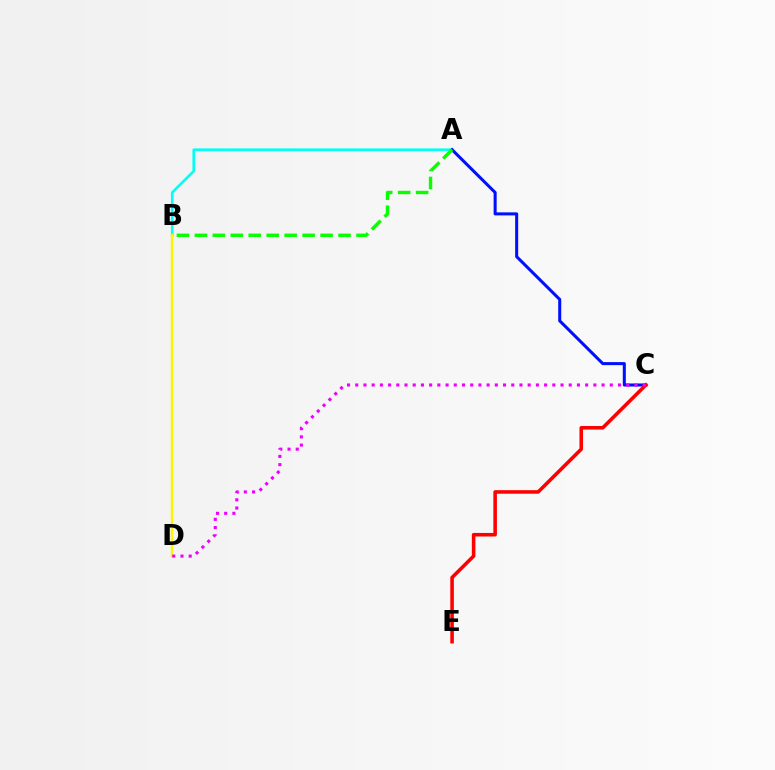{('A', 'B'): [{'color': '#00fff6', 'line_style': 'solid', 'thickness': 1.91}, {'color': '#08ff00', 'line_style': 'dashed', 'thickness': 2.44}], ('A', 'C'): [{'color': '#0010ff', 'line_style': 'solid', 'thickness': 2.19}], ('B', 'D'): [{'color': '#fcf500', 'line_style': 'solid', 'thickness': 1.78}], ('C', 'E'): [{'color': '#ff0000', 'line_style': 'solid', 'thickness': 2.57}], ('C', 'D'): [{'color': '#ee00ff', 'line_style': 'dotted', 'thickness': 2.23}]}